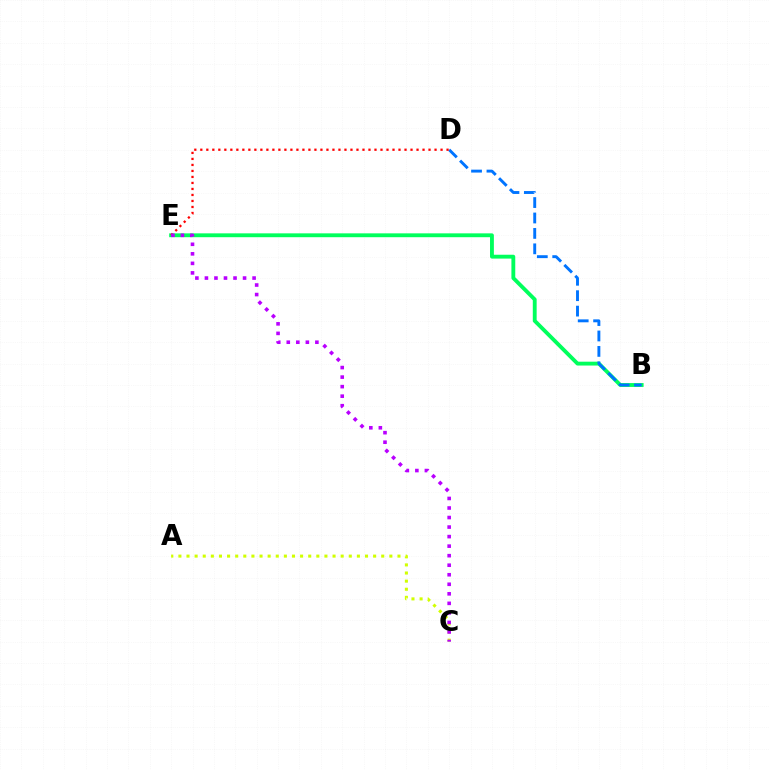{('B', 'E'): [{'color': '#00ff5c', 'line_style': 'solid', 'thickness': 2.78}], ('B', 'D'): [{'color': '#0074ff', 'line_style': 'dashed', 'thickness': 2.1}], ('A', 'C'): [{'color': '#d1ff00', 'line_style': 'dotted', 'thickness': 2.2}], ('D', 'E'): [{'color': '#ff0000', 'line_style': 'dotted', 'thickness': 1.63}], ('C', 'E'): [{'color': '#b900ff', 'line_style': 'dotted', 'thickness': 2.59}]}